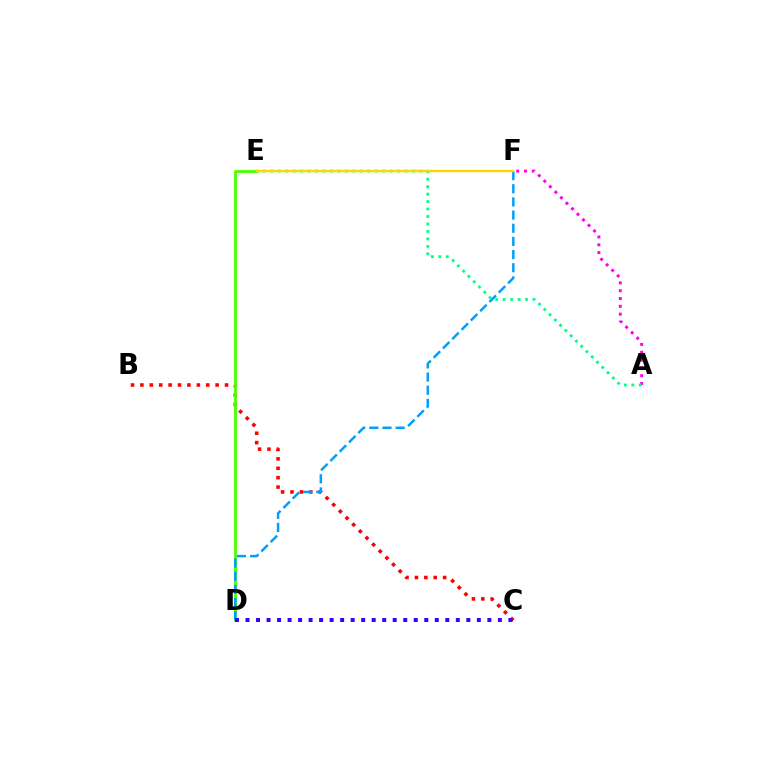{('A', 'F'): [{'color': '#ff00ed', 'line_style': 'dotted', 'thickness': 2.13}], ('B', 'C'): [{'color': '#ff0000', 'line_style': 'dotted', 'thickness': 2.56}], ('D', 'E'): [{'color': '#4fff00', 'line_style': 'solid', 'thickness': 2.04}], ('D', 'F'): [{'color': '#009eff', 'line_style': 'dashed', 'thickness': 1.79}], ('C', 'D'): [{'color': '#3700ff', 'line_style': 'dotted', 'thickness': 2.86}], ('A', 'E'): [{'color': '#00ff86', 'line_style': 'dotted', 'thickness': 2.03}], ('E', 'F'): [{'color': '#ffd500', 'line_style': 'solid', 'thickness': 1.74}]}